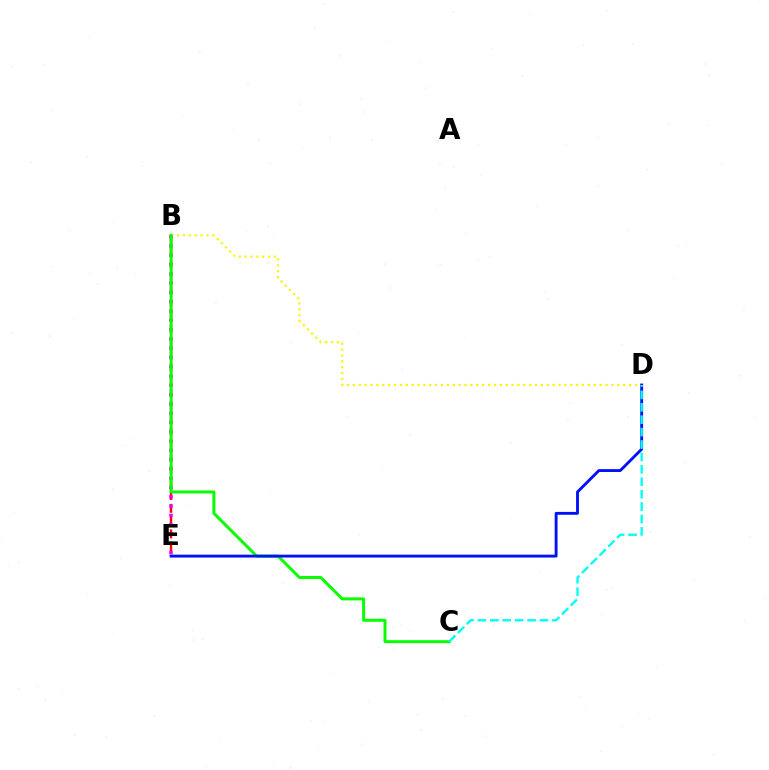{('B', 'E'): [{'color': '#ff0000', 'line_style': 'dashed', 'thickness': 1.74}, {'color': '#ee00ff', 'line_style': 'dotted', 'thickness': 2.52}], ('B', 'D'): [{'color': '#fcf500', 'line_style': 'dotted', 'thickness': 1.6}], ('B', 'C'): [{'color': '#08ff00', 'line_style': 'solid', 'thickness': 2.14}], ('D', 'E'): [{'color': '#0010ff', 'line_style': 'solid', 'thickness': 2.07}], ('C', 'D'): [{'color': '#00fff6', 'line_style': 'dashed', 'thickness': 1.69}]}